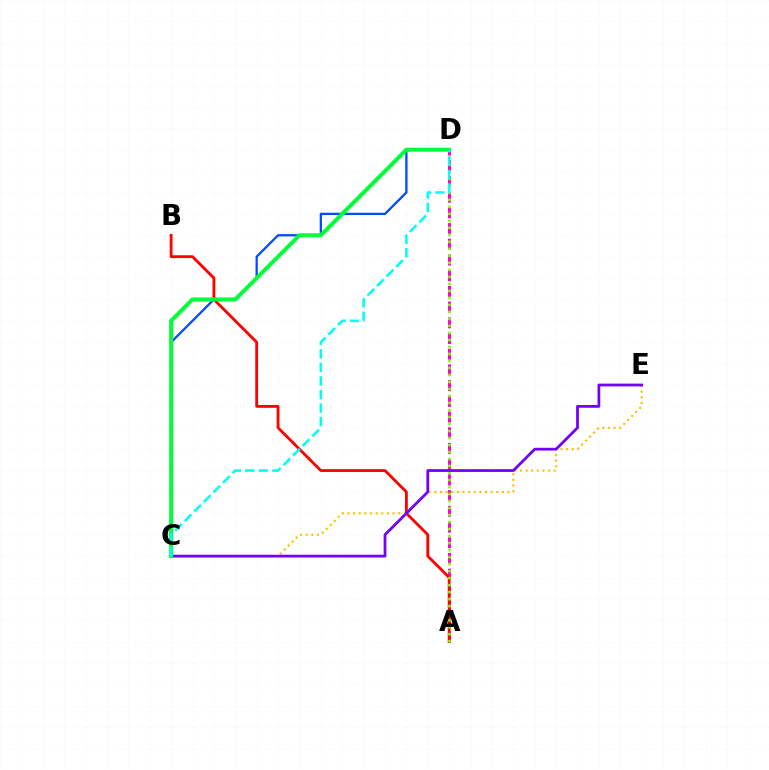{('A', 'D'): [{'color': '#ff00cf', 'line_style': 'dashed', 'thickness': 2.13}, {'color': '#84ff00', 'line_style': 'dotted', 'thickness': 1.9}], ('C', 'E'): [{'color': '#ffbd00', 'line_style': 'dotted', 'thickness': 1.53}, {'color': '#7200ff', 'line_style': 'solid', 'thickness': 1.99}], ('A', 'B'): [{'color': '#ff0000', 'line_style': 'solid', 'thickness': 2.03}], ('C', 'D'): [{'color': '#004bff', 'line_style': 'solid', 'thickness': 1.64}, {'color': '#00ff39', 'line_style': 'solid', 'thickness': 2.89}, {'color': '#00fff6', 'line_style': 'dashed', 'thickness': 1.84}]}